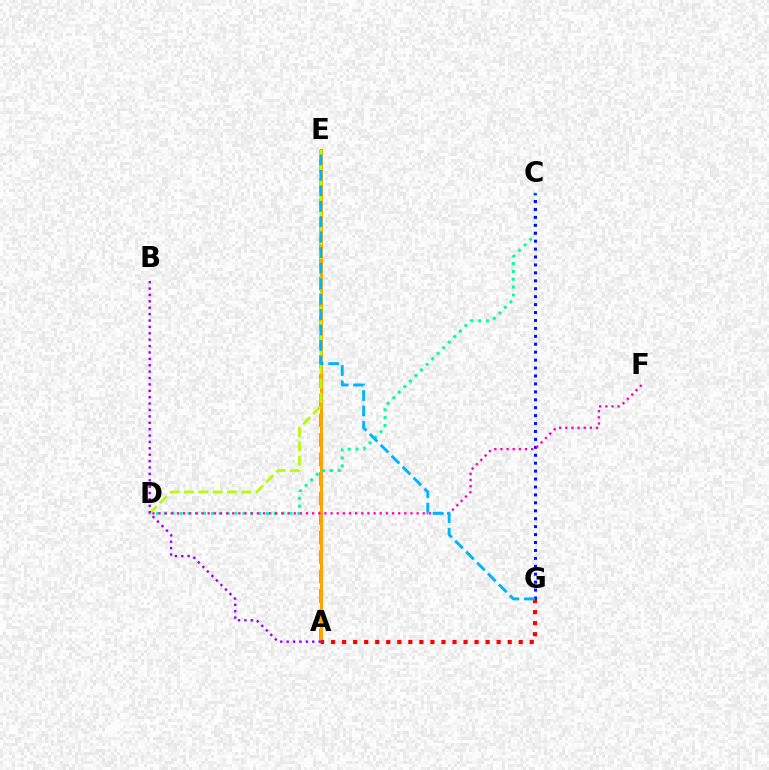{('A', 'E'): [{'color': '#08ff00', 'line_style': 'dashed', 'thickness': 2.65}, {'color': '#ffa500', 'line_style': 'solid', 'thickness': 2.18}], ('C', 'D'): [{'color': '#00ff9d', 'line_style': 'dotted', 'thickness': 2.13}], ('A', 'G'): [{'color': '#ff0000', 'line_style': 'dotted', 'thickness': 3.0}], ('C', 'G'): [{'color': '#0010ff', 'line_style': 'dotted', 'thickness': 2.15}], ('D', 'F'): [{'color': '#ff00bd', 'line_style': 'dotted', 'thickness': 1.67}], ('D', 'E'): [{'color': '#b3ff00', 'line_style': 'dashed', 'thickness': 1.95}], ('E', 'G'): [{'color': '#00b5ff', 'line_style': 'dashed', 'thickness': 2.1}], ('A', 'B'): [{'color': '#9b00ff', 'line_style': 'dotted', 'thickness': 1.74}]}